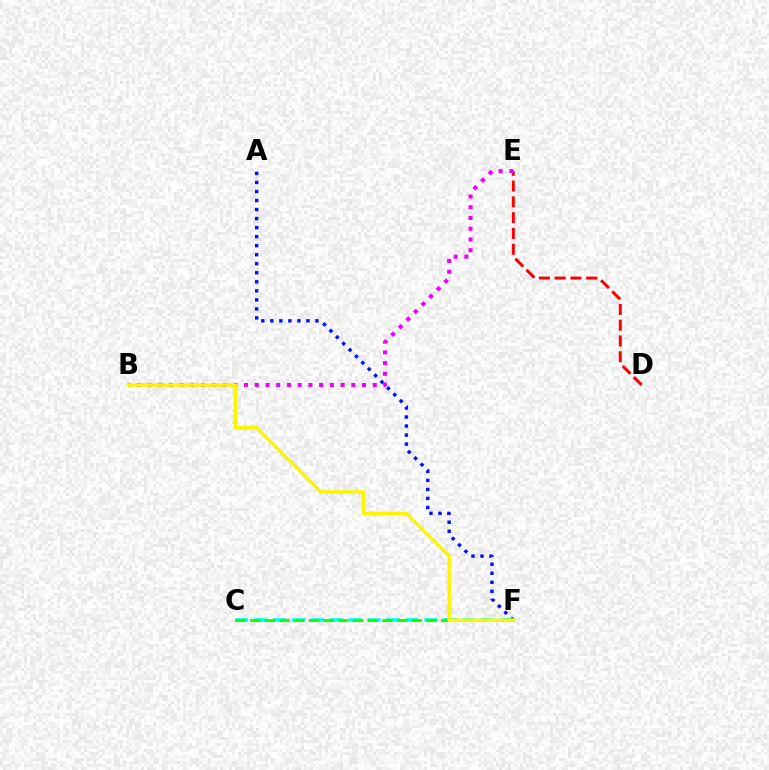{('A', 'F'): [{'color': '#0010ff', 'line_style': 'dotted', 'thickness': 2.45}], ('D', 'E'): [{'color': '#ff0000', 'line_style': 'dashed', 'thickness': 2.14}], ('C', 'F'): [{'color': '#00fff6', 'line_style': 'dashed', 'thickness': 2.57}, {'color': '#08ff00', 'line_style': 'dashed', 'thickness': 1.99}], ('B', 'E'): [{'color': '#ee00ff', 'line_style': 'dotted', 'thickness': 2.91}], ('B', 'F'): [{'color': '#fcf500', 'line_style': 'solid', 'thickness': 2.49}]}